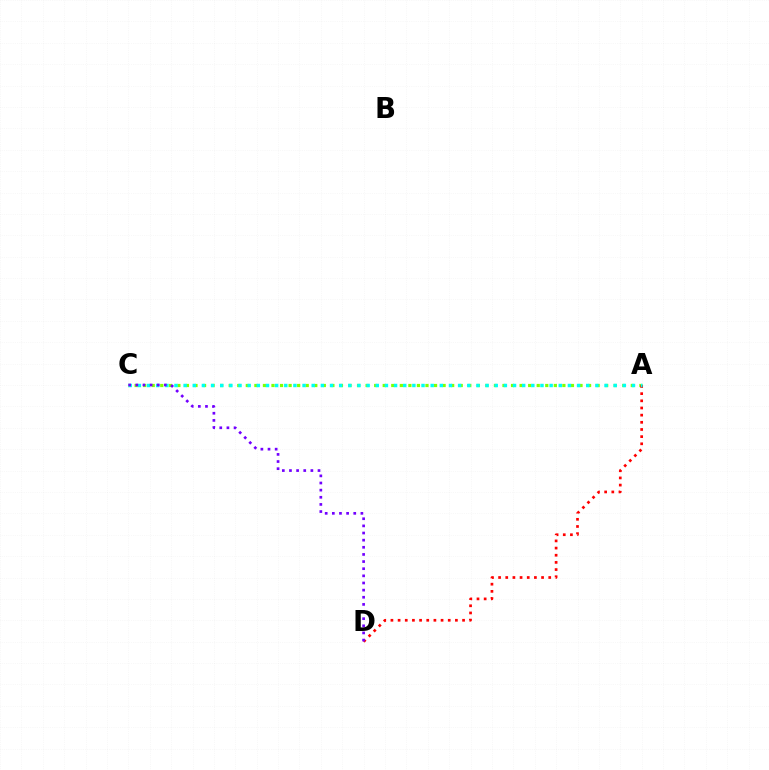{('A', 'C'): [{'color': '#84ff00', 'line_style': 'dotted', 'thickness': 2.32}, {'color': '#00fff6', 'line_style': 'dotted', 'thickness': 2.49}], ('A', 'D'): [{'color': '#ff0000', 'line_style': 'dotted', 'thickness': 1.95}], ('C', 'D'): [{'color': '#7200ff', 'line_style': 'dotted', 'thickness': 1.94}]}